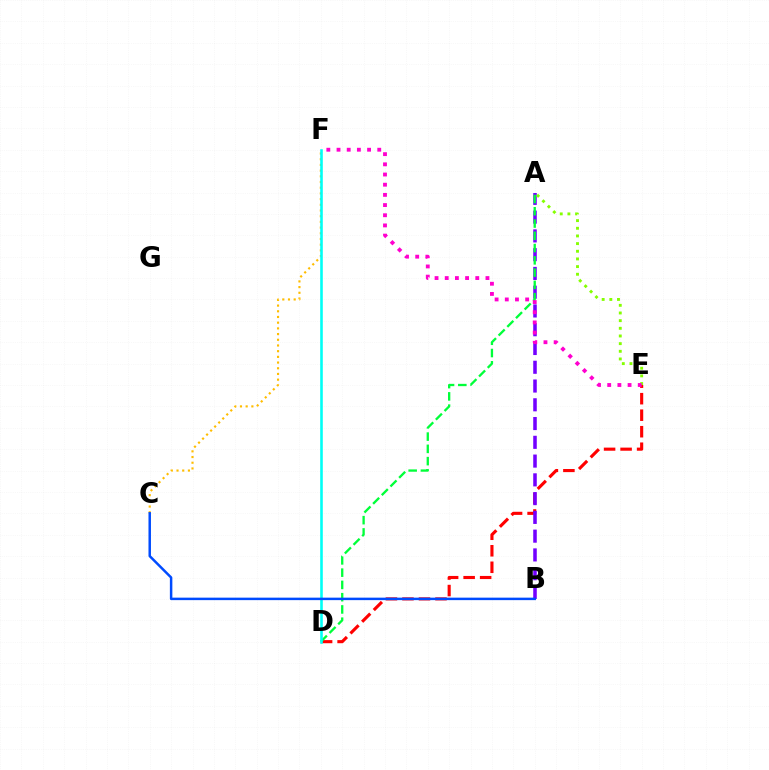{('D', 'E'): [{'color': '#ff0000', 'line_style': 'dashed', 'thickness': 2.24}], ('C', 'F'): [{'color': '#ffbd00', 'line_style': 'dotted', 'thickness': 1.55}], ('A', 'B'): [{'color': '#7200ff', 'line_style': 'dashed', 'thickness': 2.55}], ('A', 'D'): [{'color': '#00ff39', 'line_style': 'dashed', 'thickness': 1.67}], ('D', 'F'): [{'color': '#00fff6', 'line_style': 'solid', 'thickness': 1.87}], ('B', 'C'): [{'color': '#004bff', 'line_style': 'solid', 'thickness': 1.79}], ('A', 'E'): [{'color': '#84ff00', 'line_style': 'dotted', 'thickness': 2.08}], ('E', 'F'): [{'color': '#ff00cf', 'line_style': 'dotted', 'thickness': 2.77}]}